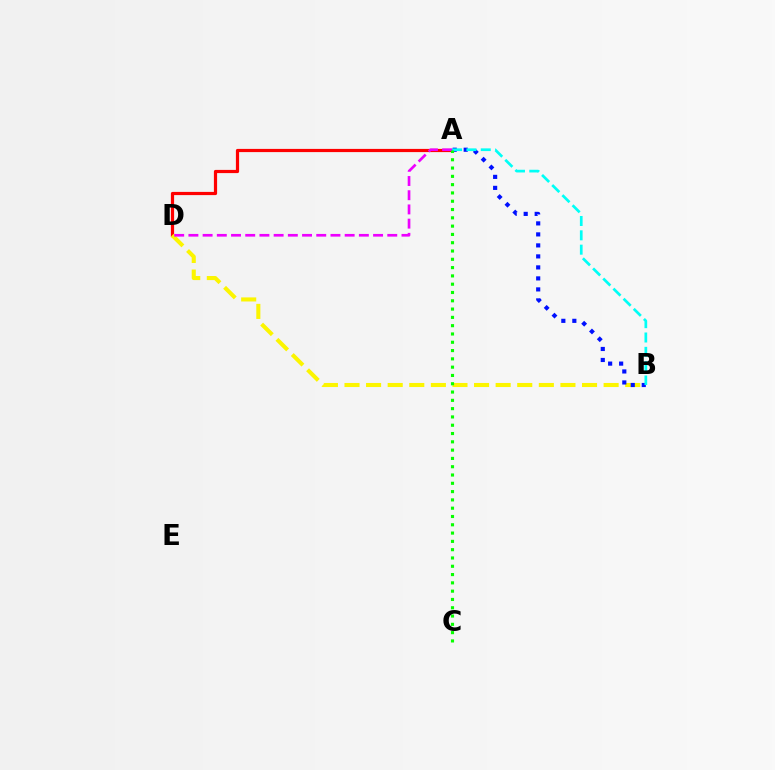{('A', 'D'): [{'color': '#ff0000', 'line_style': 'solid', 'thickness': 2.3}, {'color': '#ee00ff', 'line_style': 'dashed', 'thickness': 1.93}], ('B', 'D'): [{'color': '#fcf500', 'line_style': 'dashed', 'thickness': 2.93}], ('A', 'B'): [{'color': '#0010ff', 'line_style': 'dotted', 'thickness': 2.99}, {'color': '#00fff6', 'line_style': 'dashed', 'thickness': 1.95}], ('A', 'C'): [{'color': '#08ff00', 'line_style': 'dotted', 'thickness': 2.25}]}